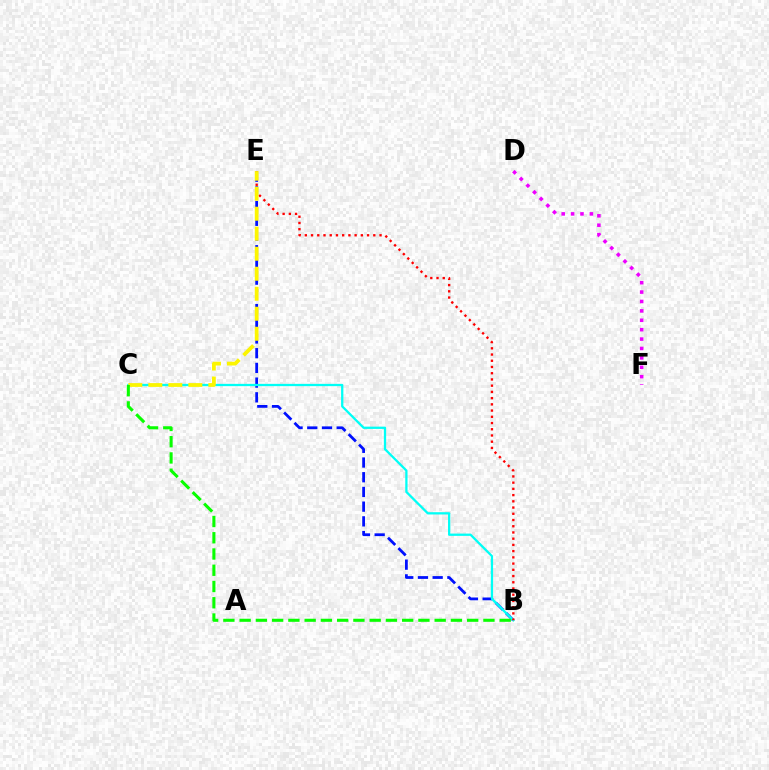{('B', 'E'): [{'color': '#0010ff', 'line_style': 'dashed', 'thickness': 2.0}, {'color': '#ff0000', 'line_style': 'dotted', 'thickness': 1.69}], ('B', 'C'): [{'color': '#00fff6', 'line_style': 'solid', 'thickness': 1.64}, {'color': '#08ff00', 'line_style': 'dashed', 'thickness': 2.21}], ('C', 'E'): [{'color': '#fcf500', 'line_style': 'dashed', 'thickness': 2.72}], ('D', 'F'): [{'color': '#ee00ff', 'line_style': 'dotted', 'thickness': 2.55}]}